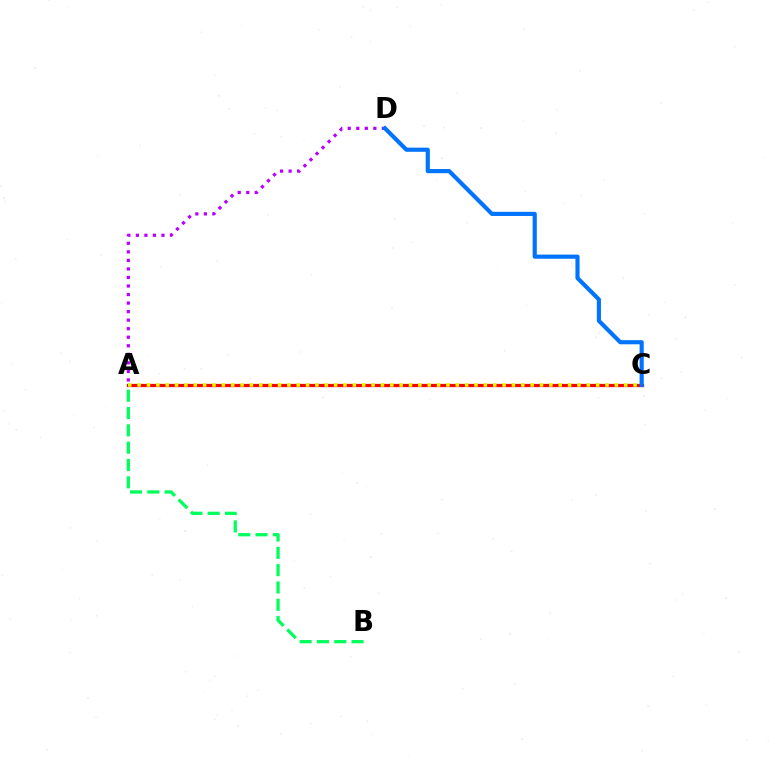{('A', 'C'): [{'color': '#ff0000', 'line_style': 'solid', 'thickness': 2.33}, {'color': '#d1ff00', 'line_style': 'dotted', 'thickness': 2.54}], ('A', 'D'): [{'color': '#b900ff', 'line_style': 'dotted', 'thickness': 2.32}], ('C', 'D'): [{'color': '#0074ff', 'line_style': 'solid', 'thickness': 2.98}], ('A', 'B'): [{'color': '#00ff5c', 'line_style': 'dashed', 'thickness': 2.35}]}